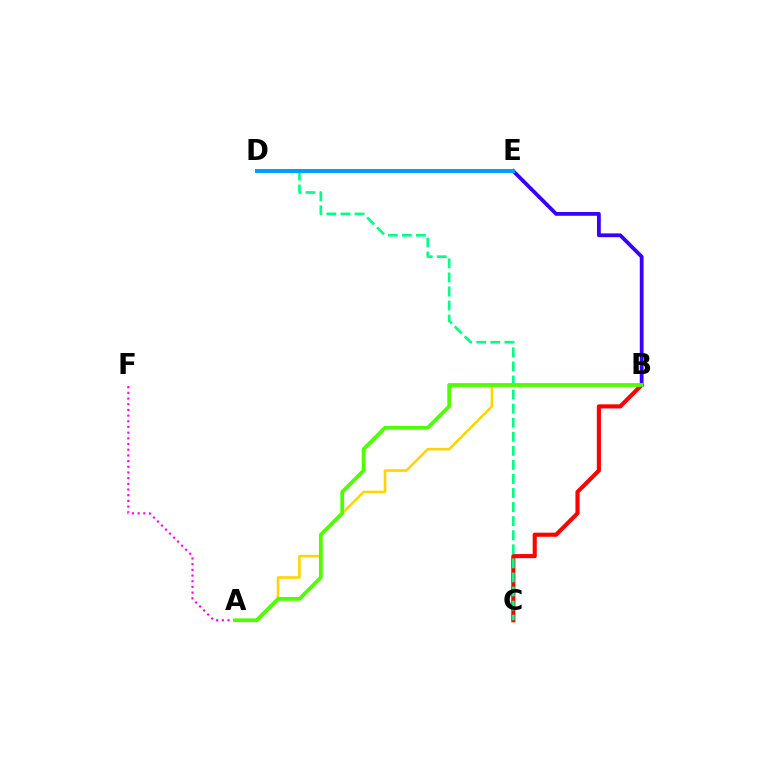{('B', 'C'): [{'color': '#ff0000', 'line_style': 'solid', 'thickness': 2.96}], ('C', 'D'): [{'color': '#00ff86', 'line_style': 'dashed', 'thickness': 1.91}], ('A', 'B'): [{'color': '#ffd500', 'line_style': 'solid', 'thickness': 1.89}, {'color': '#4fff00', 'line_style': 'solid', 'thickness': 2.72}], ('A', 'F'): [{'color': '#ff00ed', 'line_style': 'dotted', 'thickness': 1.55}], ('B', 'E'): [{'color': '#3700ff', 'line_style': 'solid', 'thickness': 2.73}], ('D', 'E'): [{'color': '#009eff', 'line_style': 'solid', 'thickness': 2.89}]}